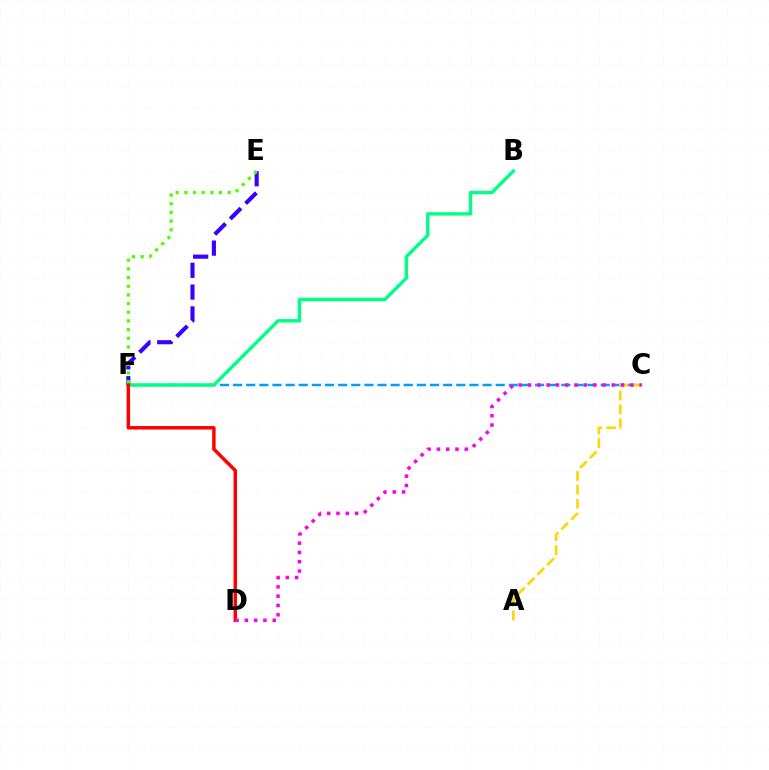{('E', 'F'): [{'color': '#3700ff', 'line_style': 'dashed', 'thickness': 2.96}, {'color': '#4fff00', 'line_style': 'dotted', 'thickness': 2.36}], ('C', 'F'): [{'color': '#009eff', 'line_style': 'dashed', 'thickness': 1.78}], ('A', 'C'): [{'color': '#ffd500', 'line_style': 'dashed', 'thickness': 1.88}], ('B', 'F'): [{'color': '#00ff86', 'line_style': 'solid', 'thickness': 2.45}], ('D', 'F'): [{'color': '#ff0000', 'line_style': 'solid', 'thickness': 2.5}], ('C', 'D'): [{'color': '#ff00ed', 'line_style': 'dotted', 'thickness': 2.53}]}